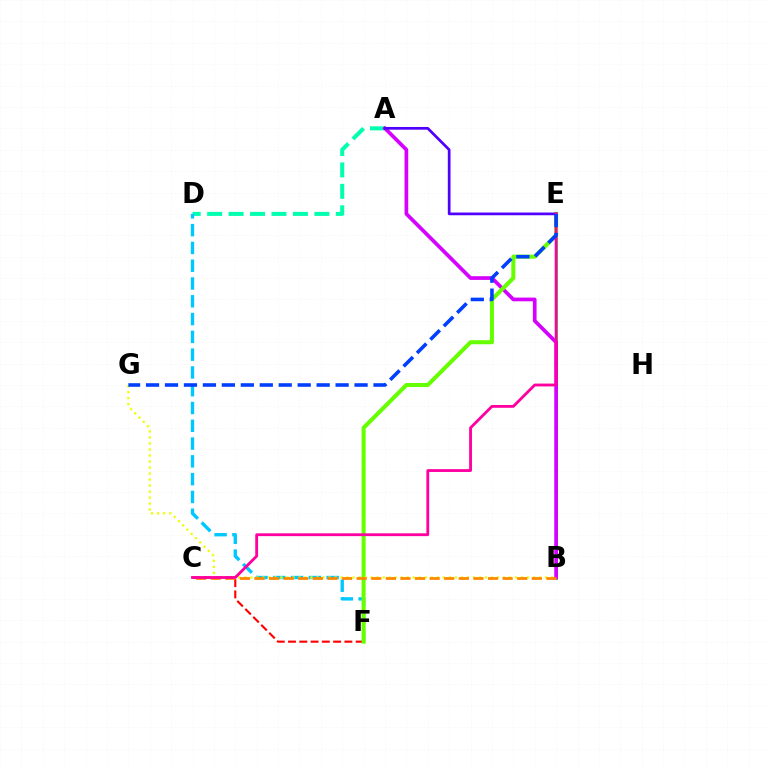{('B', 'E'): [{'color': '#00ff27', 'line_style': 'solid', 'thickness': 1.99}], ('C', 'F'): [{'color': '#ff0000', 'line_style': 'dashed', 'thickness': 1.53}], ('A', 'D'): [{'color': '#00ffaf', 'line_style': 'dashed', 'thickness': 2.91}], ('D', 'F'): [{'color': '#00c7ff', 'line_style': 'dashed', 'thickness': 2.42}], ('A', 'B'): [{'color': '#d600ff', 'line_style': 'solid', 'thickness': 2.67}], ('E', 'F'): [{'color': '#66ff00', 'line_style': 'solid', 'thickness': 2.91}], ('A', 'E'): [{'color': '#4f00ff', 'line_style': 'solid', 'thickness': 1.96}], ('B', 'G'): [{'color': '#eeff00', 'line_style': 'dotted', 'thickness': 1.63}], ('B', 'C'): [{'color': '#ff8800', 'line_style': 'dashed', 'thickness': 1.98}], ('C', 'E'): [{'color': '#ff00a0', 'line_style': 'solid', 'thickness': 2.03}], ('E', 'G'): [{'color': '#003fff', 'line_style': 'dashed', 'thickness': 2.58}]}